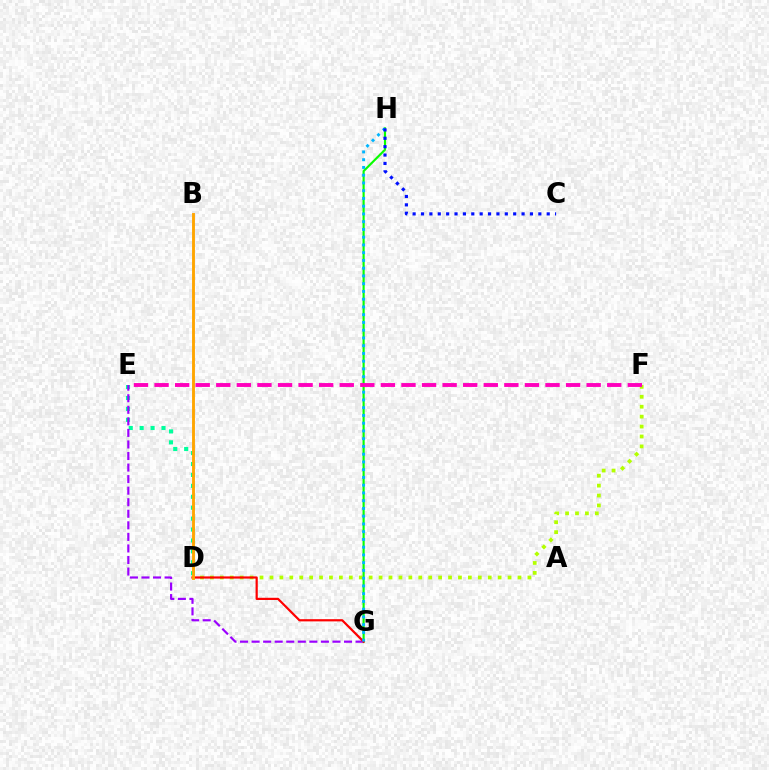{('D', 'E'): [{'color': '#00ff9d', 'line_style': 'dotted', 'thickness': 2.97}], ('G', 'H'): [{'color': '#08ff00', 'line_style': 'solid', 'thickness': 1.54}, {'color': '#00b5ff', 'line_style': 'dotted', 'thickness': 2.11}], ('E', 'G'): [{'color': '#9b00ff', 'line_style': 'dashed', 'thickness': 1.57}], ('D', 'F'): [{'color': '#b3ff00', 'line_style': 'dotted', 'thickness': 2.7}], ('D', 'G'): [{'color': '#ff0000', 'line_style': 'solid', 'thickness': 1.59}], ('B', 'D'): [{'color': '#ffa500', 'line_style': 'solid', 'thickness': 2.07}], ('E', 'F'): [{'color': '#ff00bd', 'line_style': 'dashed', 'thickness': 2.8}], ('C', 'H'): [{'color': '#0010ff', 'line_style': 'dotted', 'thickness': 2.28}]}